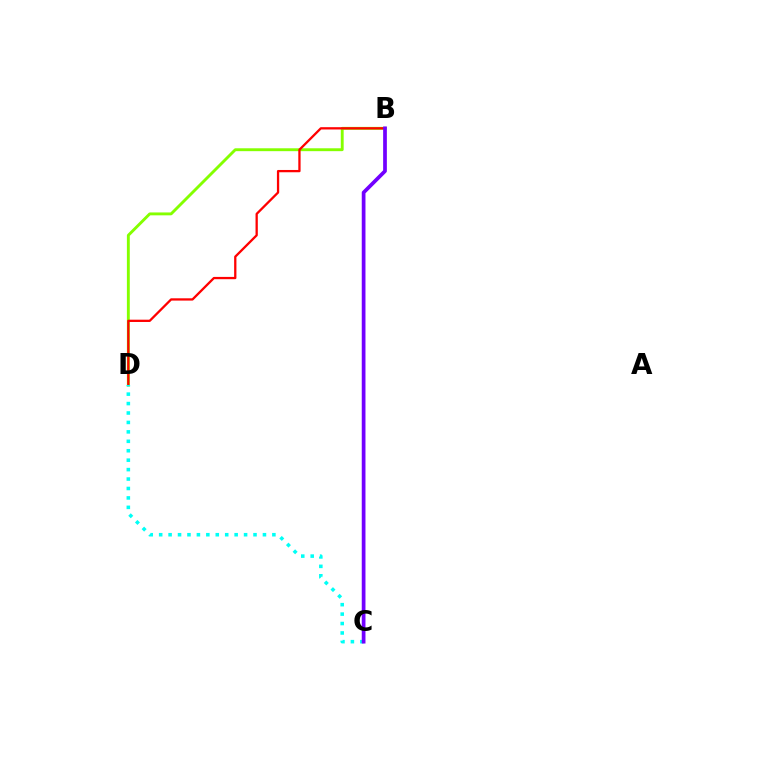{('B', 'D'): [{'color': '#84ff00', 'line_style': 'solid', 'thickness': 2.08}, {'color': '#ff0000', 'line_style': 'solid', 'thickness': 1.65}], ('C', 'D'): [{'color': '#00fff6', 'line_style': 'dotted', 'thickness': 2.56}], ('B', 'C'): [{'color': '#7200ff', 'line_style': 'solid', 'thickness': 2.68}]}